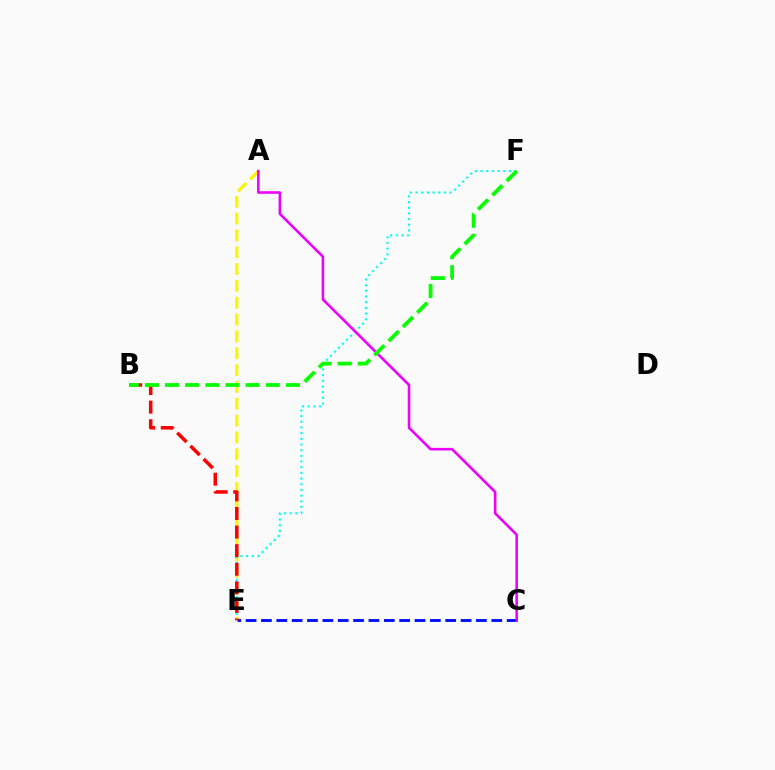{('A', 'E'): [{'color': '#fcf500', 'line_style': 'dashed', 'thickness': 2.29}], ('C', 'E'): [{'color': '#0010ff', 'line_style': 'dashed', 'thickness': 2.09}], ('E', 'F'): [{'color': '#00fff6', 'line_style': 'dotted', 'thickness': 1.54}], ('B', 'E'): [{'color': '#ff0000', 'line_style': 'dashed', 'thickness': 2.53}], ('A', 'C'): [{'color': '#ee00ff', 'line_style': 'solid', 'thickness': 1.86}], ('B', 'F'): [{'color': '#08ff00', 'line_style': 'dashed', 'thickness': 2.74}]}